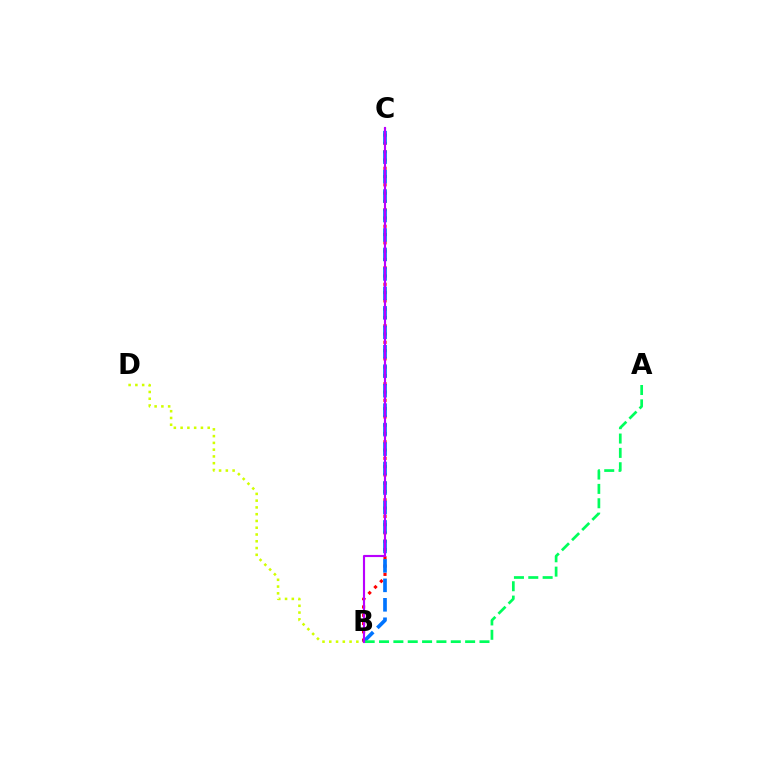{('B', 'D'): [{'color': '#d1ff00', 'line_style': 'dotted', 'thickness': 1.84}], ('B', 'C'): [{'color': '#ff0000', 'line_style': 'dotted', 'thickness': 2.25}, {'color': '#0074ff', 'line_style': 'dashed', 'thickness': 2.64}, {'color': '#b900ff', 'line_style': 'solid', 'thickness': 1.54}], ('A', 'B'): [{'color': '#00ff5c', 'line_style': 'dashed', 'thickness': 1.95}]}